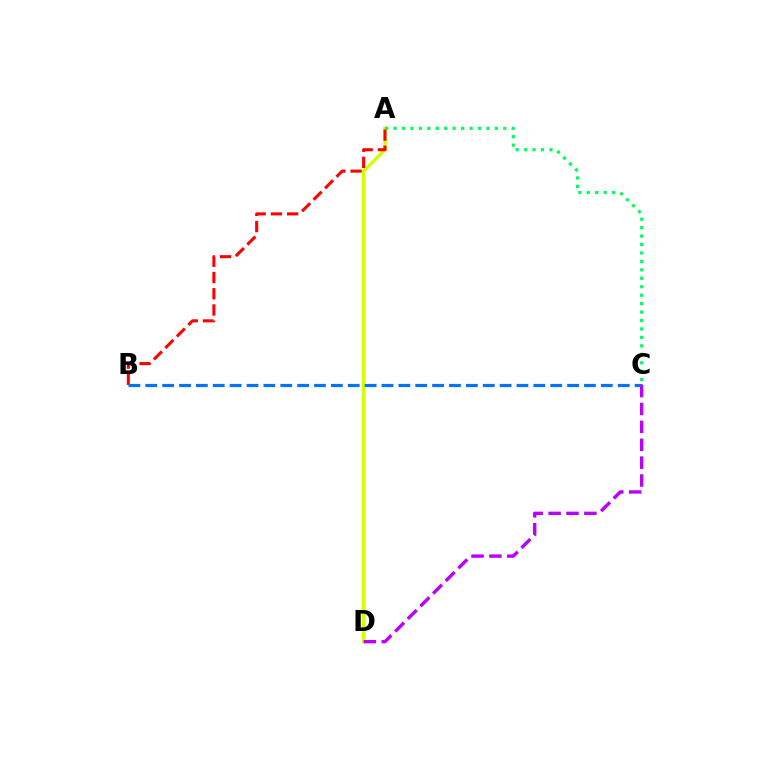{('A', 'D'): [{'color': '#d1ff00', 'line_style': 'solid', 'thickness': 2.43}], ('A', 'B'): [{'color': '#ff0000', 'line_style': 'dashed', 'thickness': 2.21}], ('A', 'C'): [{'color': '#00ff5c', 'line_style': 'dotted', 'thickness': 2.29}], ('B', 'C'): [{'color': '#0074ff', 'line_style': 'dashed', 'thickness': 2.29}], ('C', 'D'): [{'color': '#b900ff', 'line_style': 'dashed', 'thickness': 2.43}]}